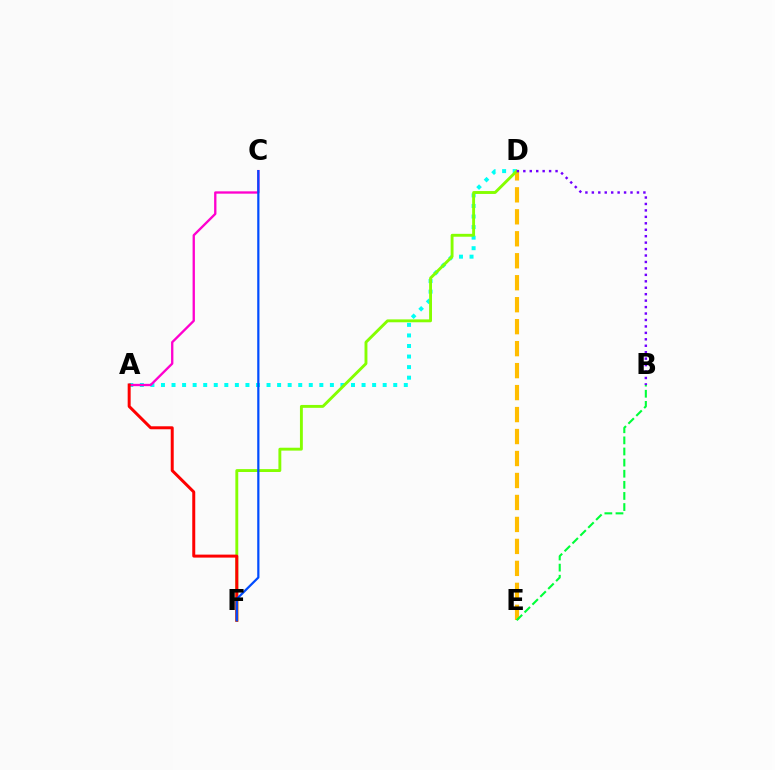{('A', 'D'): [{'color': '#00fff6', 'line_style': 'dotted', 'thickness': 2.87}], ('D', 'E'): [{'color': '#ffbd00', 'line_style': 'dashed', 'thickness': 2.99}], ('B', 'E'): [{'color': '#00ff39', 'line_style': 'dashed', 'thickness': 1.51}], ('D', 'F'): [{'color': '#84ff00', 'line_style': 'solid', 'thickness': 2.08}], ('A', 'C'): [{'color': '#ff00cf', 'line_style': 'solid', 'thickness': 1.68}], ('A', 'F'): [{'color': '#ff0000', 'line_style': 'solid', 'thickness': 2.15}], ('C', 'F'): [{'color': '#004bff', 'line_style': 'solid', 'thickness': 1.6}], ('B', 'D'): [{'color': '#7200ff', 'line_style': 'dotted', 'thickness': 1.75}]}